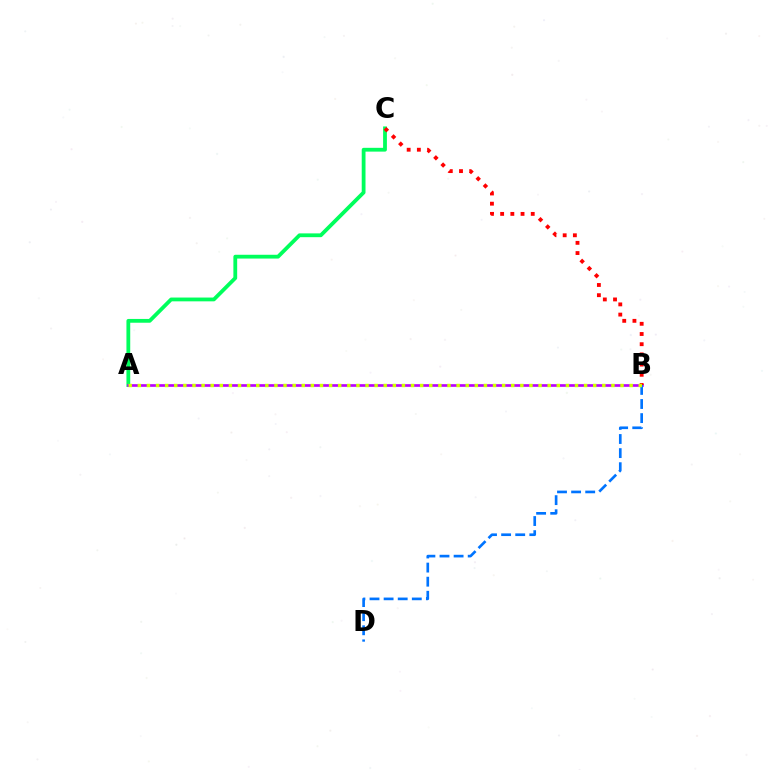{('A', 'C'): [{'color': '#00ff5c', 'line_style': 'solid', 'thickness': 2.73}], ('A', 'B'): [{'color': '#b900ff', 'line_style': 'solid', 'thickness': 1.92}, {'color': '#d1ff00', 'line_style': 'dotted', 'thickness': 2.47}], ('B', 'D'): [{'color': '#0074ff', 'line_style': 'dashed', 'thickness': 1.91}], ('B', 'C'): [{'color': '#ff0000', 'line_style': 'dotted', 'thickness': 2.77}]}